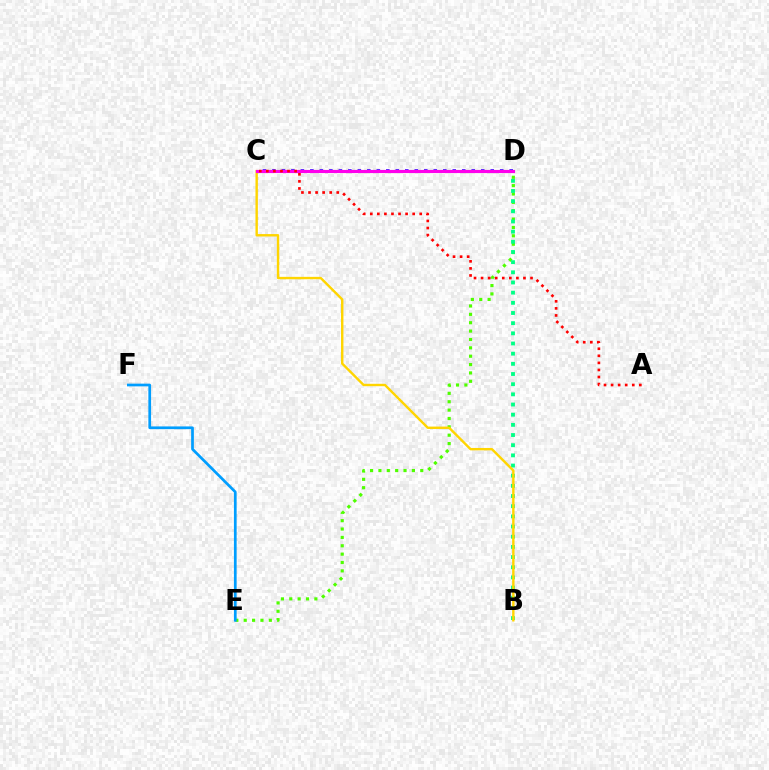{('C', 'D'): [{'color': '#3700ff', 'line_style': 'dotted', 'thickness': 2.58}, {'color': '#ff00ed', 'line_style': 'solid', 'thickness': 2.25}], ('D', 'E'): [{'color': '#4fff00', 'line_style': 'dotted', 'thickness': 2.27}], ('E', 'F'): [{'color': '#009eff', 'line_style': 'solid', 'thickness': 1.95}], ('B', 'D'): [{'color': '#00ff86', 'line_style': 'dotted', 'thickness': 2.76}], ('B', 'C'): [{'color': '#ffd500', 'line_style': 'solid', 'thickness': 1.73}], ('A', 'C'): [{'color': '#ff0000', 'line_style': 'dotted', 'thickness': 1.92}]}